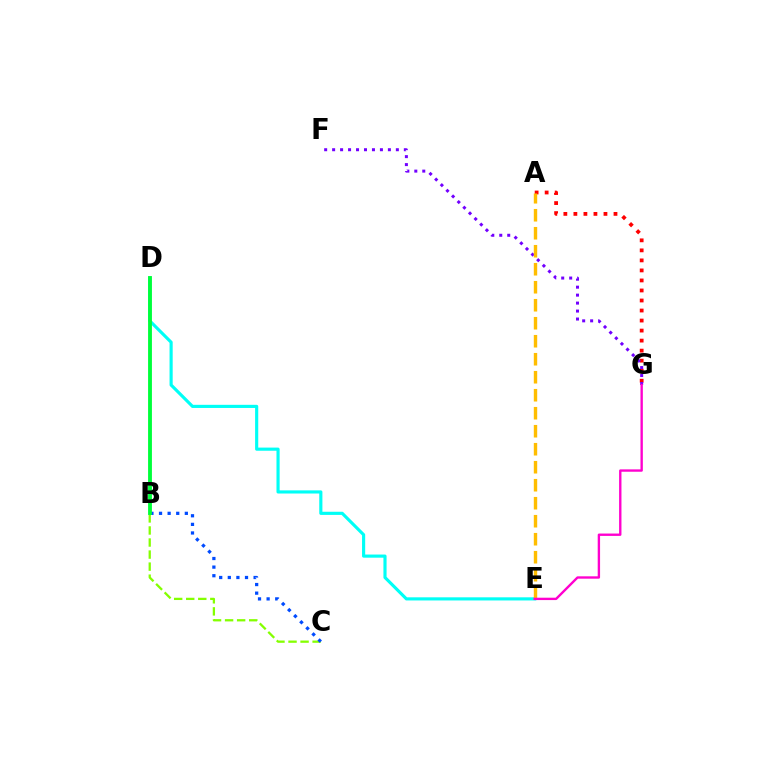{('B', 'C'): [{'color': '#84ff00', 'line_style': 'dashed', 'thickness': 1.64}, {'color': '#004bff', 'line_style': 'dotted', 'thickness': 2.34}], ('D', 'E'): [{'color': '#00fff6', 'line_style': 'solid', 'thickness': 2.27}], ('A', 'G'): [{'color': '#ff0000', 'line_style': 'dotted', 'thickness': 2.72}], ('F', 'G'): [{'color': '#7200ff', 'line_style': 'dotted', 'thickness': 2.16}], ('A', 'E'): [{'color': '#ffbd00', 'line_style': 'dashed', 'thickness': 2.45}], ('B', 'D'): [{'color': '#00ff39', 'line_style': 'solid', 'thickness': 2.77}], ('E', 'G'): [{'color': '#ff00cf', 'line_style': 'solid', 'thickness': 1.71}]}